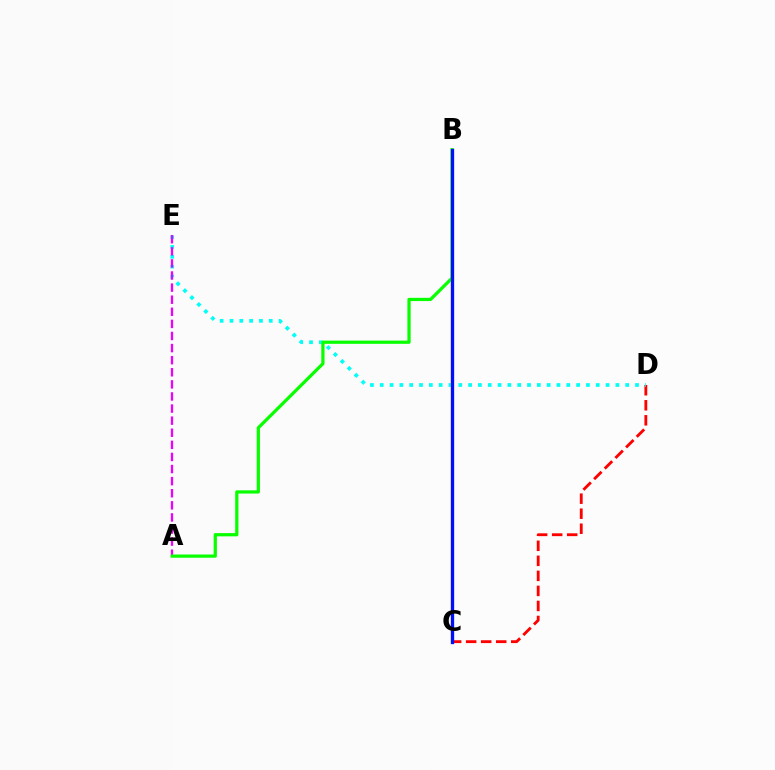{('C', 'D'): [{'color': '#ff0000', 'line_style': 'dashed', 'thickness': 2.04}], ('D', 'E'): [{'color': '#00fff6', 'line_style': 'dotted', 'thickness': 2.67}], ('A', 'E'): [{'color': '#ee00ff', 'line_style': 'dashed', 'thickness': 1.64}], ('B', 'C'): [{'color': '#fcf500', 'line_style': 'solid', 'thickness': 1.79}, {'color': '#0010ff', 'line_style': 'solid', 'thickness': 2.38}], ('A', 'B'): [{'color': '#08ff00', 'line_style': 'solid', 'thickness': 2.32}]}